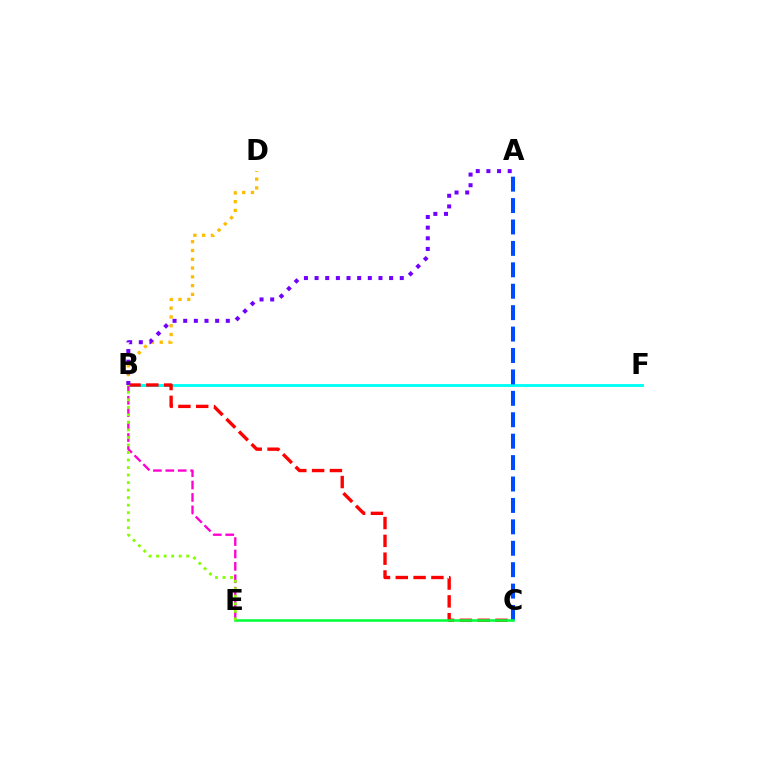{('B', 'F'): [{'color': '#00fff6', 'line_style': 'solid', 'thickness': 2.07}], ('B', 'D'): [{'color': '#ffbd00', 'line_style': 'dotted', 'thickness': 2.39}], ('B', 'C'): [{'color': '#ff0000', 'line_style': 'dashed', 'thickness': 2.42}], ('B', 'E'): [{'color': '#ff00cf', 'line_style': 'dashed', 'thickness': 1.68}, {'color': '#84ff00', 'line_style': 'dotted', 'thickness': 2.04}], ('A', 'C'): [{'color': '#004bff', 'line_style': 'dashed', 'thickness': 2.91}], ('C', 'E'): [{'color': '#00ff39', 'line_style': 'solid', 'thickness': 1.83}], ('A', 'B'): [{'color': '#7200ff', 'line_style': 'dotted', 'thickness': 2.89}]}